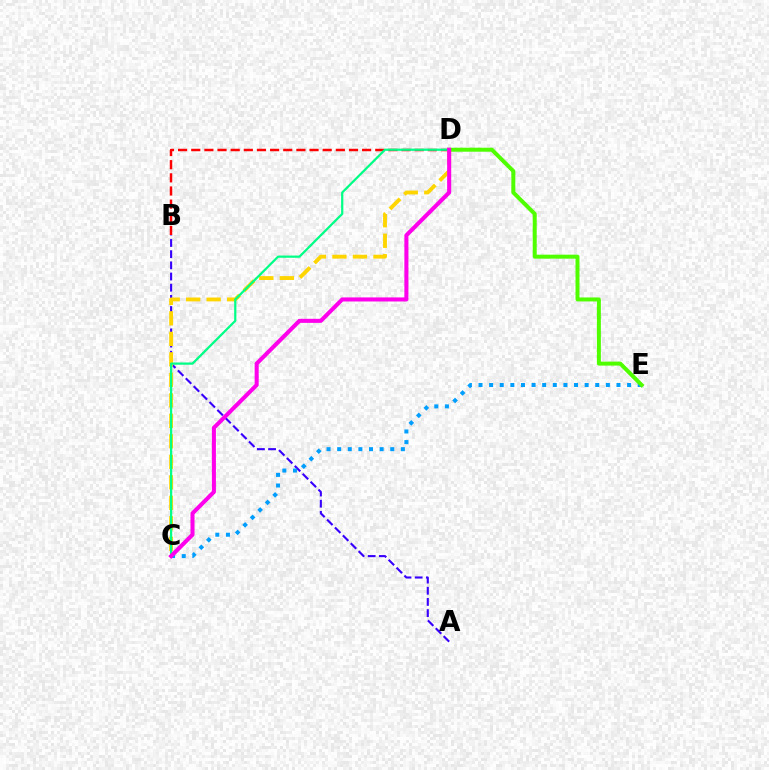{('A', 'B'): [{'color': '#3700ff', 'line_style': 'dashed', 'thickness': 1.52}], ('B', 'D'): [{'color': '#ff0000', 'line_style': 'dashed', 'thickness': 1.79}], ('C', 'E'): [{'color': '#009eff', 'line_style': 'dotted', 'thickness': 2.88}], ('D', 'E'): [{'color': '#4fff00', 'line_style': 'solid', 'thickness': 2.87}], ('C', 'D'): [{'color': '#ffd500', 'line_style': 'dashed', 'thickness': 2.78}, {'color': '#00ff86', 'line_style': 'solid', 'thickness': 1.6}, {'color': '#ff00ed', 'line_style': 'solid', 'thickness': 2.92}]}